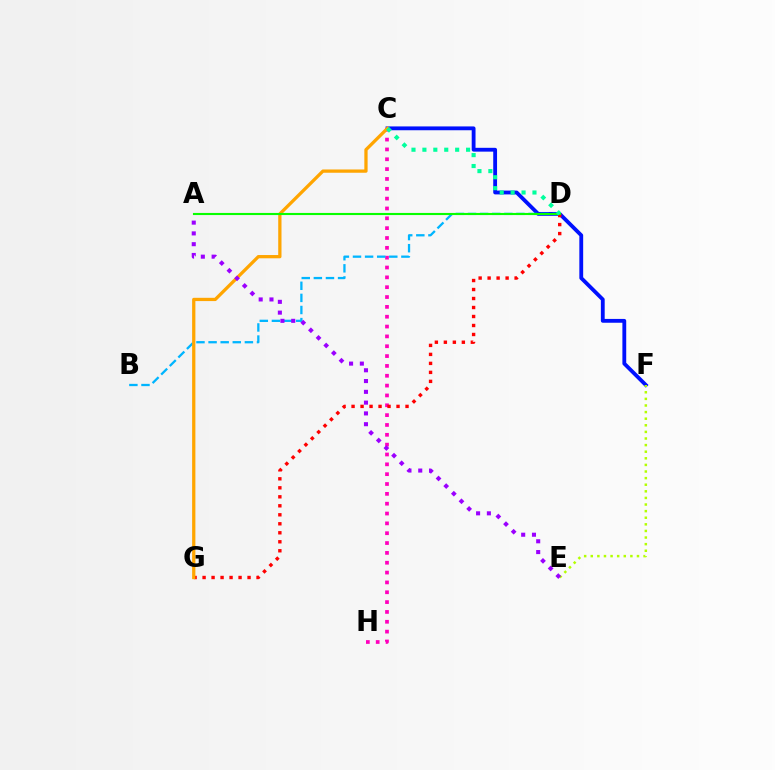{('C', 'H'): [{'color': '#ff00bd', 'line_style': 'dotted', 'thickness': 2.67}], ('C', 'F'): [{'color': '#0010ff', 'line_style': 'solid', 'thickness': 2.75}], ('B', 'D'): [{'color': '#00b5ff', 'line_style': 'dashed', 'thickness': 1.64}], ('D', 'G'): [{'color': '#ff0000', 'line_style': 'dotted', 'thickness': 2.44}], ('C', 'G'): [{'color': '#ffa500', 'line_style': 'solid', 'thickness': 2.35}], ('A', 'D'): [{'color': '#08ff00', 'line_style': 'solid', 'thickness': 1.53}], ('C', 'D'): [{'color': '#00ff9d', 'line_style': 'dotted', 'thickness': 2.97}], ('E', 'F'): [{'color': '#b3ff00', 'line_style': 'dotted', 'thickness': 1.79}], ('A', 'E'): [{'color': '#9b00ff', 'line_style': 'dotted', 'thickness': 2.93}]}